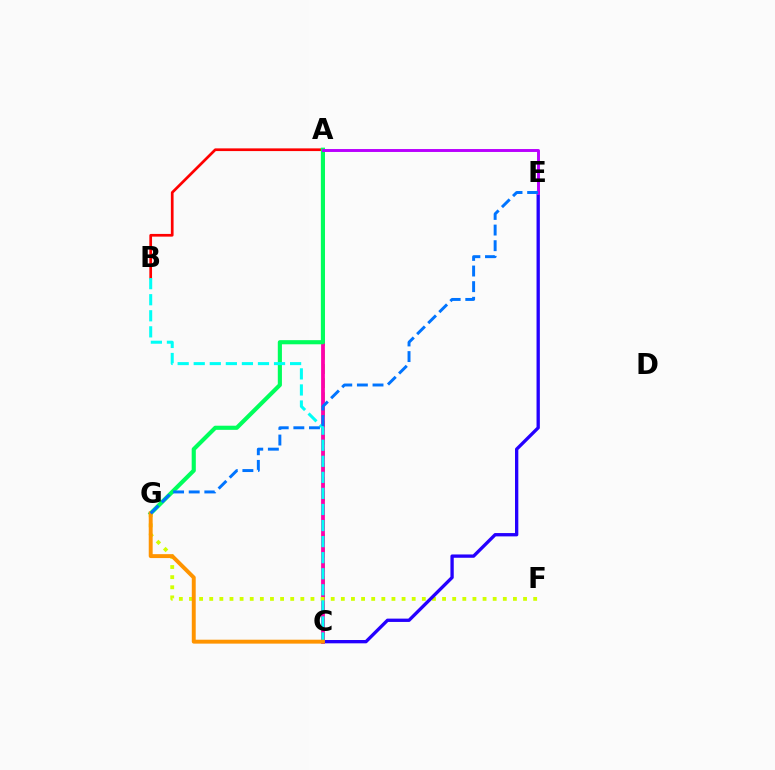{('A', 'C'): [{'color': '#3dff00', 'line_style': 'dashed', 'thickness': 1.92}, {'color': '#ff00ac', 'line_style': 'solid', 'thickness': 2.73}], ('F', 'G'): [{'color': '#d1ff00', 'line_style': 'dotted', 'thickness': 2.75}], ('C', 'E'): [{'color': '#2500ff', 'line_style': 'solid', 'thickness': 2.39}], ('A', 'B'): [{'color': '#ff0000', 'line_style': 'solid', 'thickness': 1.94}], ('A', 'G'): [{'color': '#00ff5c', 'line_style': 'solid', 'thickness': 2.97}], ('B', 'C'): [{'color': '#00fff6', 'line_style': 'dashed', 'thickness': 2.18}], ('A', 'E'): [{'color': '#b900ff', 'line_style': 'solid', 'thickness': 2.11}], ('C', 'G'): [{'color': '#ff9400', 'line_style': 'solid', 'thickness': 2.82}], ('E', 'G'): [{'color': '#0074ff', 'line_style': 'dashed', 'thickness': 2.12}]}